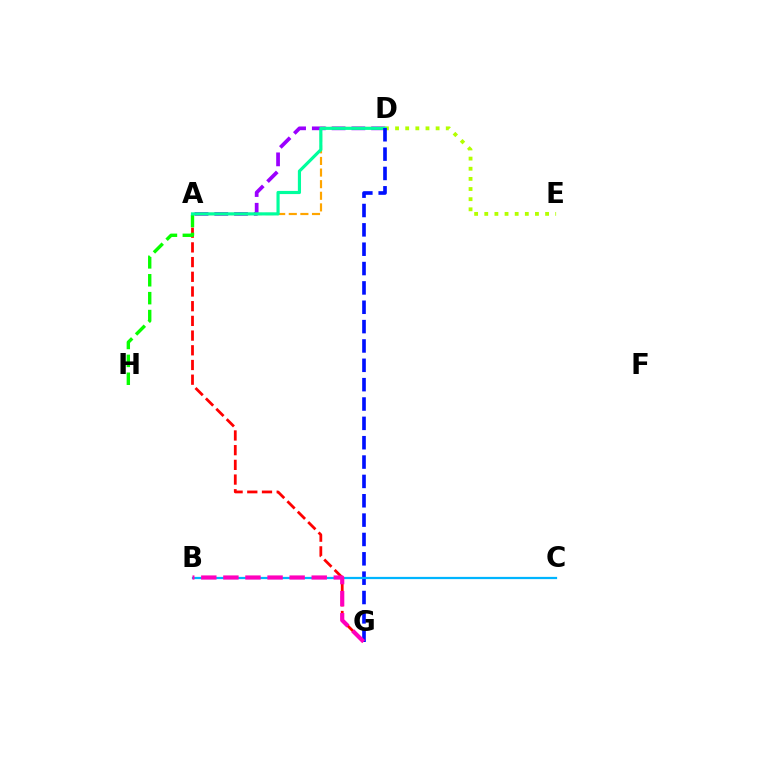{('D', 'E'): [{'color': '#b3ff00', 'line_style': 'dotted', 'thickness': 2.75}], ('A', 'D'): [{'color': '#9b00ff', 'line_style': 'dashed', 'thickness': 2.68}, {'color': '#ffa500', 'line_style': 'dashed', 'thickness': 1.58}, {'color': '#00ff9d', 'line_style': 'solid', 'thickness': 2.27}], ('A', 'G'): [{'color': '#ff0000', 'line_style': 'dashed', 'thickness': 2.0}], ('A', 'H'): [{'color': '#08ff00', 'line_style': 'dashed', 'thickness': 2.43}], ('D', 'G'): [{'color': '#0010ff', 'line_style': 'dashed', 'thickness': 2.63}], ('B', 'C'): [{'color': '#00b5ff', 'line_style': 'solid', 'thickness': 1.61}], ('B', 'G'): [{'color': '#ff00bd', 'line_style': 'dashed', 'thickness': 3.0}]}